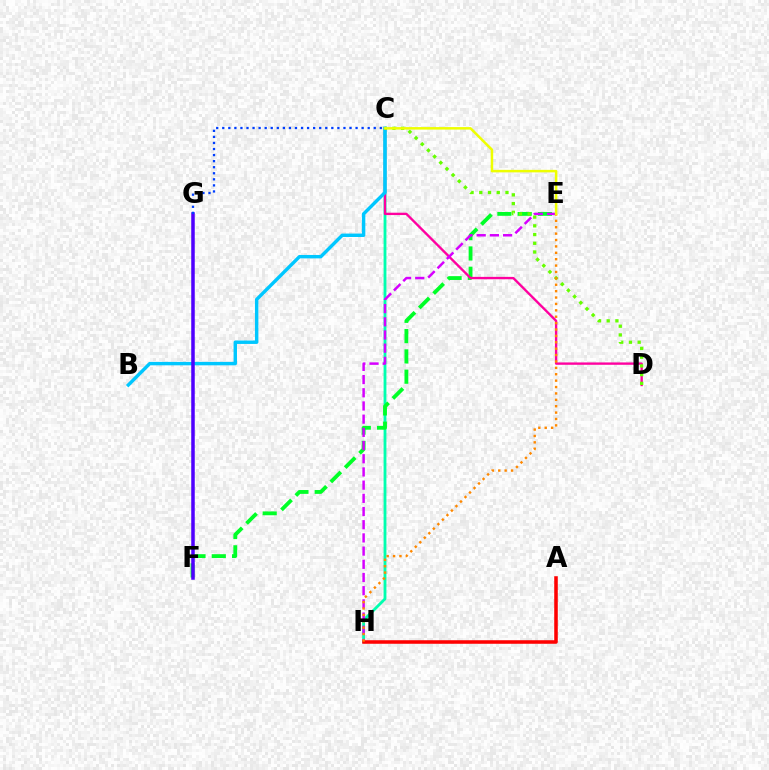{('C', 'H'): [{'color': '#00ffaf', 'line_style': 'solid', 'thickness': 2.04}], ('E', 'F'): [{'color': '#00ff27', 'line_style': 'dashed', 'thickness': 2.76}], ('C', 'D'): [{'color': '#ff00a0', 'line_style': 'solid', 'thickness': 1.7}, {'color': '#66ff00', 'line_style': 'dotted', 'thickness': 2.37}], ('E', 'H'): [{'color': '#d600ff', 'line_style': 'dashed', 'thickness': 1.79}, {'color': '#ff8800', 'line_style': 'dotted', 'thickness': 1.74}], ('B', 'C'): [{'color': '#00c7ff', 'line_style': 'solid', 'thickness': 2.46}], ('A', 'H'): [{'color': '#ff0000', 'line_style': 'solid', 'thickness': 2.55}], ('F', 'G'): [{'color': '#4f00ff', 'line_style': 'solid', 'thickness': 2.53}], ('C', 'E'): [{'color': '#eeff00', 'line_style': 'solid', 'thickness': 1.81}], ('C', 'G'): [{'color': '#003fff', 'line_style': 'dotted', 'thickness': 1.65}]}